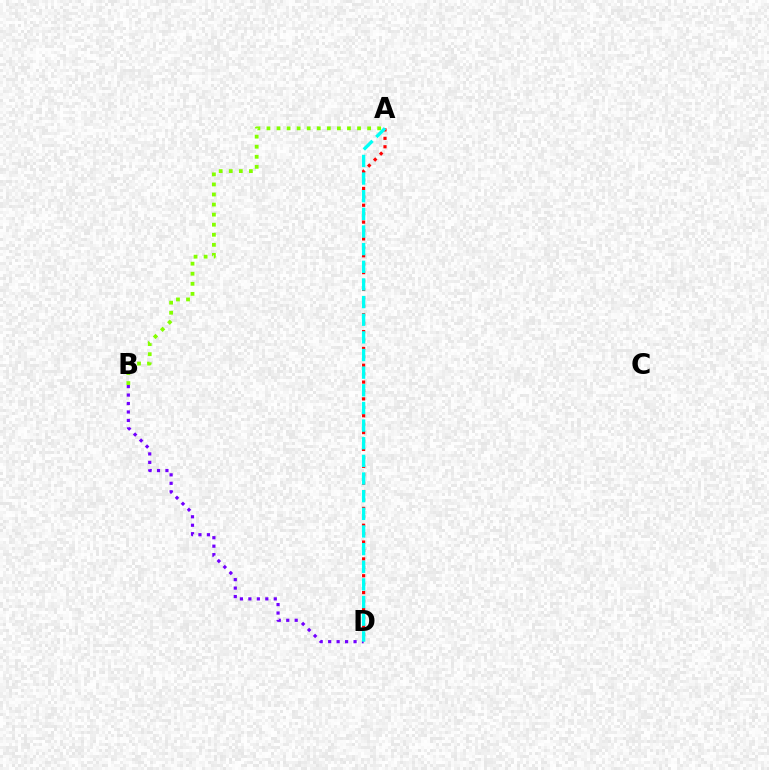{('B', 'D'): [{'color': '#7200ff', 'line_style': 'dotted', 'thickness': 2.3}], ('A', 'D'): [{'color': '#ff0000', 'line_style': 'dotted', 'thickness': 2.29}, {'color': '#00fff6', 'line_style': 'dashed', 'thickness': 2.4}], ('A', 'B'): [{'color': '#84ff00', 'line_style': 'dotted', 'thickness': 2.73}]}